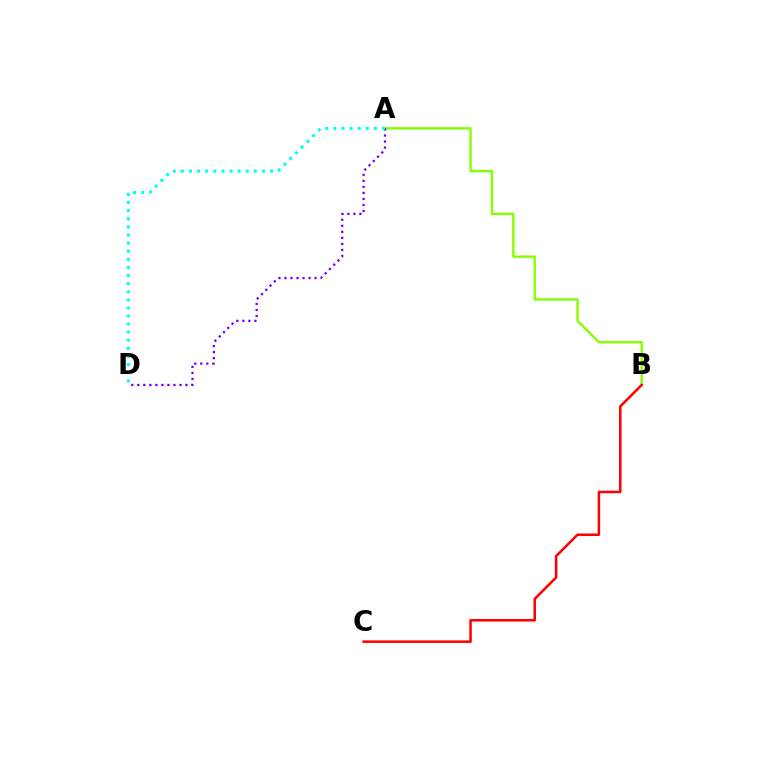{('A', 'B'): [{'color': '#84ff00', 'line_style': 'solid', 'thickness': 1.71}], ('A', 'D'): [{'color': '#7200ff', 'line_style': 'dotted', 'thickness': 1.64}, {'color': '#00fff6', 'line_style': 'dotted', 'thickness': 2.2}], ('B', 'C'): [{'color': '#ff0000', 'line_style': 'solid', 'thickness': 1.81}]}